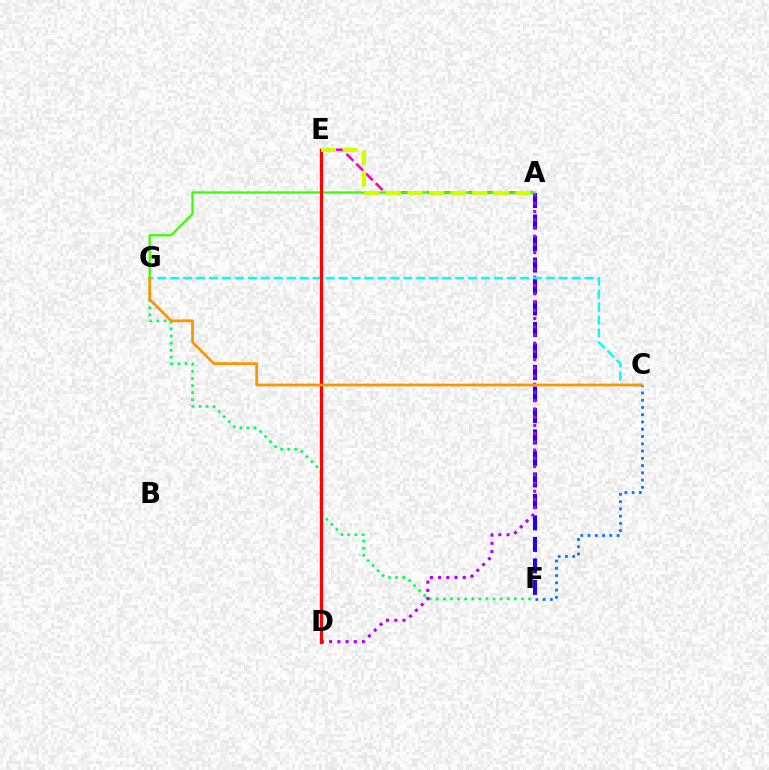{('F', 'G'): [{'color': '#00ff5c', 'line_style': 'dotted', 'thickness': 1.93}], ('A', 'E'): [{'color': '#ff00ac', 'line_style': 'dashed', 'thickness': 1.87}, {'color': '#d1ff00', 'line_style': 'dashed', 'thickness': 2.93}], ('A', 'F'): [{'color': '#2500ff', 'line_style': 'dashed', 'thickness': 2.92}], ('A', 'D'): [{'color': '#b900ff', 'line_style': 'dotted', 'thickness': 2.24}], ('C', 'G'): [{'color': '#00fff6', 'line_style': 'dashed', 'thickness': 1.76}, {'color': '#ff9400', 'line_style': 'solid', 'thickness': 1.98}], ('A', 'G'): [{'color': '#3dff00', 'line_style': 'solid', 'thickness': 1.66}], ('D', 'E'): [{'color': '#ff0000', 'line_style': 'solid', 'thickness': 2.31}], ('C', 'F'): [{'color': '#0074ff', 'line_style': 'dotted', 'thickness': 1.97}]}